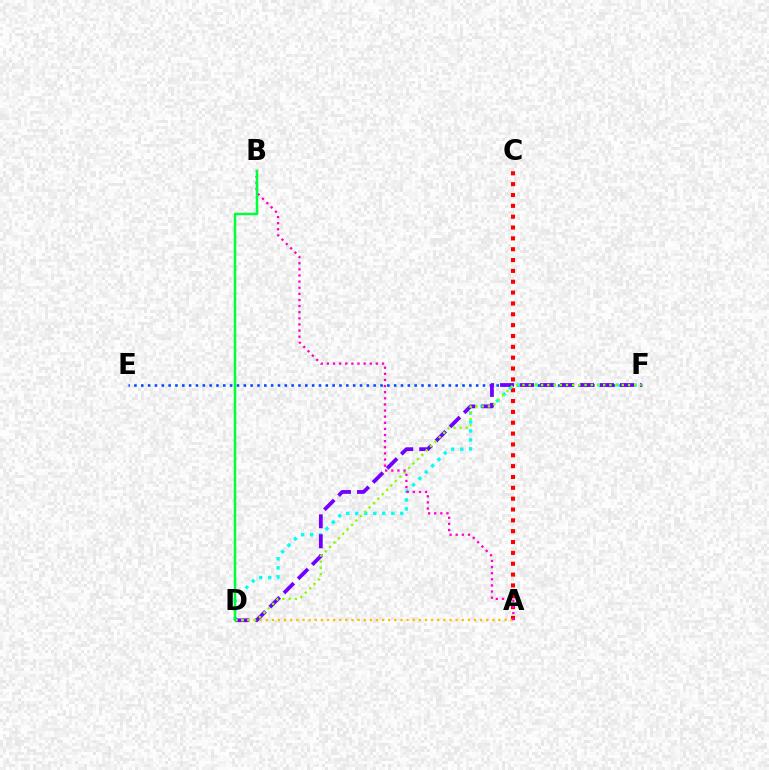{('A', 'C'): [{'color': '#ff0000', 'line_style': 'dotted', 'thickness': 2.95}], ('E', 'F'): [{'color': '#004bff', 'line_style': 'dotted', 'thickness': 1.86}], ('D', 'F'): [{'color': '#00fff6', 'line_style': 'dotted', 'thickness': 2.45}, {'color': '#7200ff', 'line_style': 'dashed', 'thickness': 2.72}, {'color': '#84ff00', 'line_style': 'dotted', 'thickness': 1.69}], ('A', 'D'): [{'color': '#ffbd00', 'line_style': 'dotted', 'thickness': 1.66}], ('A', 'B'): [{'color': '#ff00cf', 'line_style': 'dotted', 'thickness': 1.66}], ('B', 'D'): [{'color': '#00ff39', 'line_style': 'solid', 'thickness': 1.79}]}